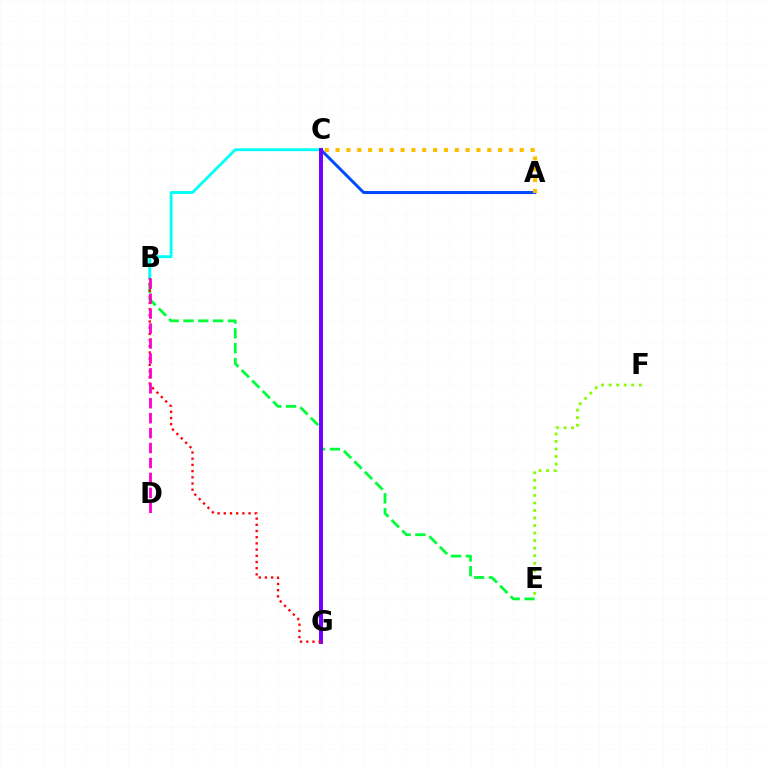{('B', 'E'): [{'color': '#00ff39', 'line_style': 'dashed', 'thickness': 2.01}], ('A', 'C'): [{'color': '#004bff', 'line_style': 'solid', 'thickness': 2.14}, {'color': '#ffbd00', 'line_style': 'dotted', 'thickness': 2.94}], ('E', 'F'): [{'color': '#84ff00', 'line_style': 'dotted', 'thickness': 2.05}], ('B', 'C'): [{'color': '#00fff6', 'line_style': 'solid', 'thickness': 2.06}], ('C', 'G'): [{'color': '#7200ff', 'line_style': 'solid', 'thickness': 2.84}], ('B', 'G'): [{'color': '#ff0000', 'line_style': 'dotted', 'thickness': 1.68}], ('B', 'D'): [{'color': '#ff00cf', 'line_style': 'dashed', 'thickness': 2.03}]}